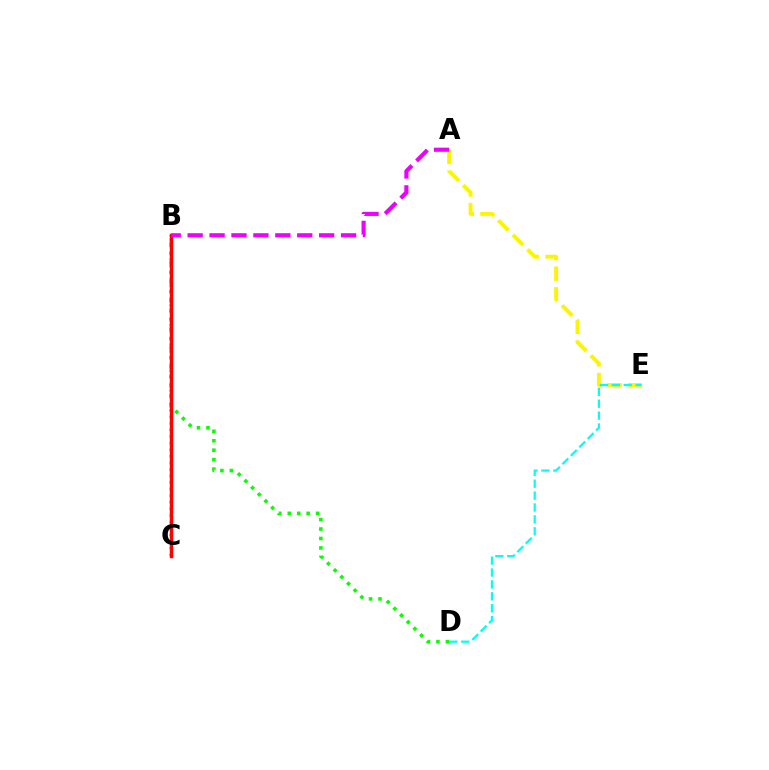{('A', 'E'): [{'color': '#fcf500', 'line_style': 'dashed', 'thickness': 2.81}], ('B', 'C'): [{'color': '#0010ff', 'line_style': 'dotted', 'thickness': 1.78}, {'color': '#ff0000', 'line_style': 'solid', 'thickness': 2.48}], ('D', 'E'): [{'color': '#00fff6', 'line_style': 'dashed', 'thickness': 1.62}], ('B', 'D'): [{'color': '#08ff00', 'line_style': 'dotted', 'thickness': 2.57}], ('A', 'B'): [{'color': '#ee00ff', 'line_style': 'dashed', 'thickness': 2.98}]}